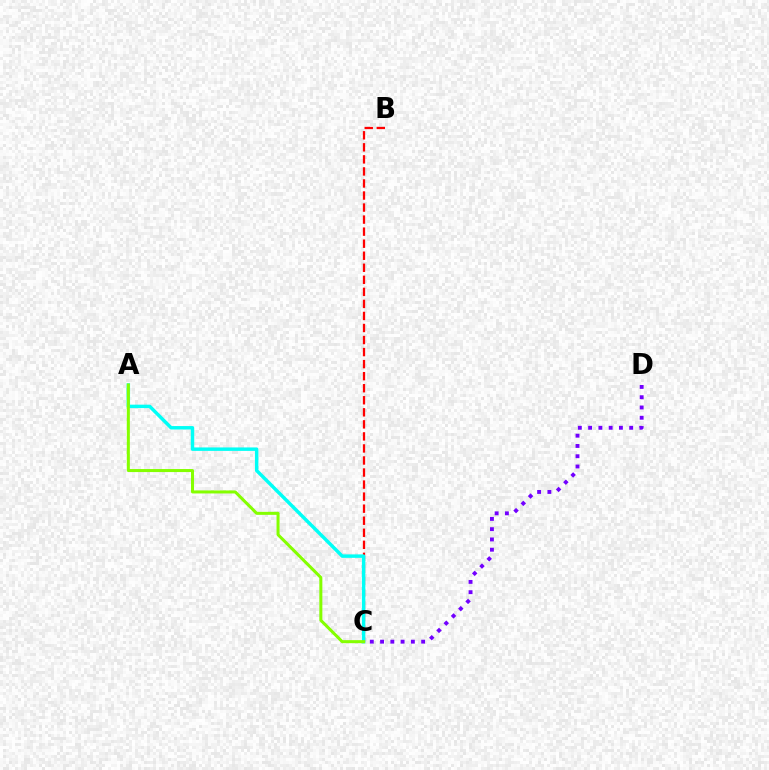{('C', 'D'): [{'color': '#7200ff', 'line_style': 'dotted', 'thickness': 2.79}], ('B', 'C'): [{'color': '#ff0000', 'line_style': 'dashed', 'thickness': 1.64}], ('A', 'C'): [{'color': '#00fff6', 'line_style': 'solid', 'thickness': 2.48}, {'color': '#84ff00', 'line_style': 'solid', 'thickness': 2.18}]}